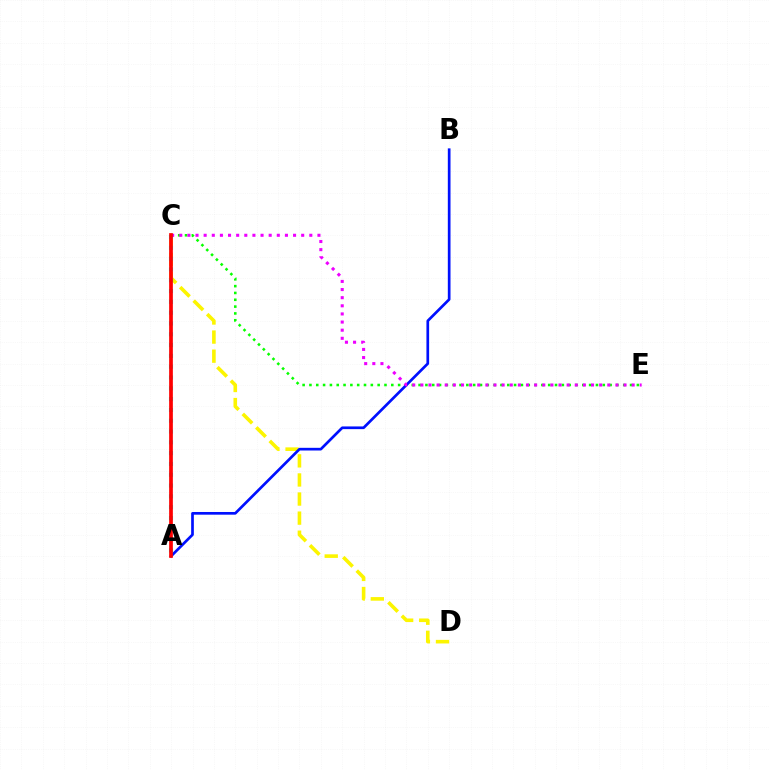{('C', 'D'): [{'color': '#fcf500', 'line_style': 'dashed', 'thickness': 2.59}], ('C', 'E'): [{'color': '#08ff00', 'line_style': 'dotted', 'thickness': 1.85}, {'color': '#ee00ff', 'line_style': 'dotted', 'thickness': 2.21}], ('A', 'B'): [{'color': '#0010ff', 'line_style': 'solid', 'thickness': 1.94}], ('A', 'C'): [{'color': '#00fff6', 'line_style': 'dotted', 'thickness': 2.94}, {'color': '#ff0000', 'line_style': 'solid', 'thickness': 2.67}]}